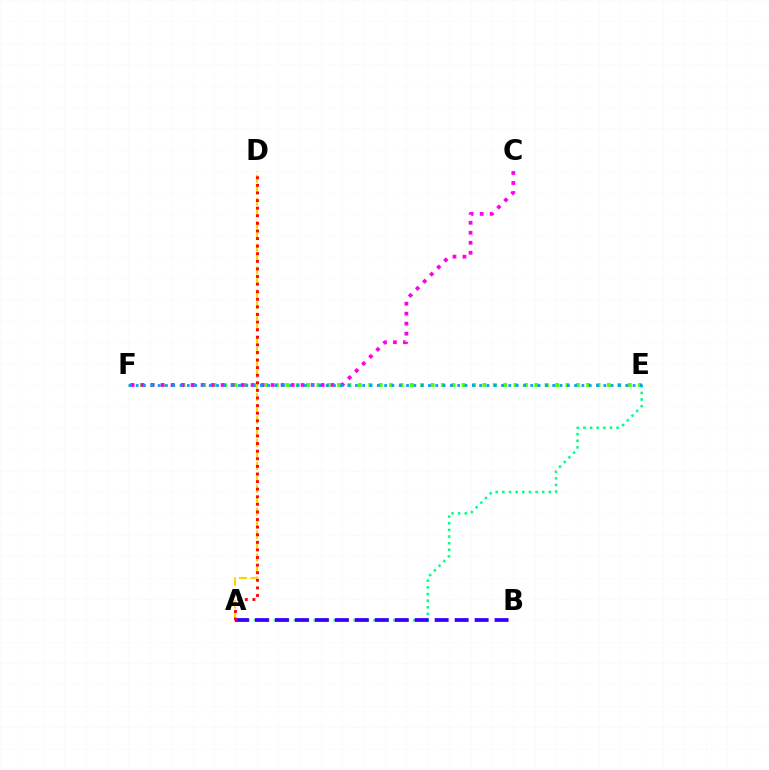{('E', 'F'): [{'color': '#4fff00', 'line_style': 'dotted', 'thickness': 2.82}, {'color': '#009eff', 'line_style': 'dotted', 'thickness': 1.99}], ('A', 'D'): [{'color': '#ffd500', 'line_style': 'dashed', 'thickness': 1.56}, {'color': '#ff0000', 'line_style': 'dotted', 'thickness': 2.06}], ('A', 'E'): [{'color': '#00ff86', 'line_style': 'dotted', 'thickness': 1.8}], ('C', 'F'): [{'color': '#ff00ed', 'line_style': 'dotted', 'thickness': 2.72}], ('A', 'B'): [{'color': '#3700ff', 'line_style': 'dashed', 'thickness': 2.71}]}